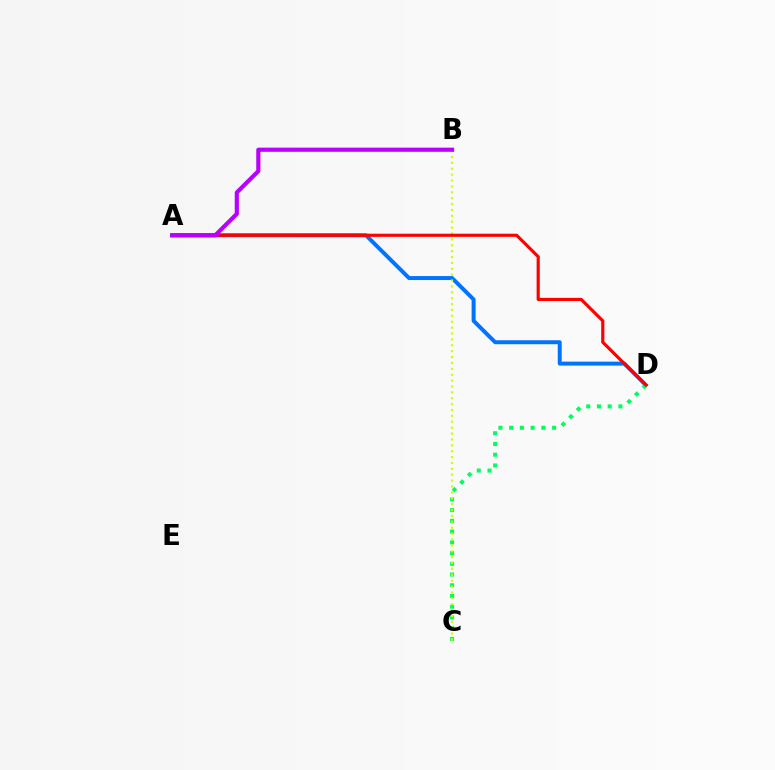{('A', 'D'): [{'color': '#0074ff', 'line_style': 'solid', 'thickness': 2.85}, {'color': '#ff0000', 'line_style': 'solid', 'thickness': 2.27}], ('C', 'D'): [{'color': '#00ff5c', 'line_style': 'dotted', 'thickness': 2.92}], ('B', 'C'): [{'color': '#d1ff00', 'line_style': 'dotted', 'thickness': 1.6}], ('A', 'B'): [{'color': '#b900ff', 'line_style': 'solid', 'thickness': 2.99}]}